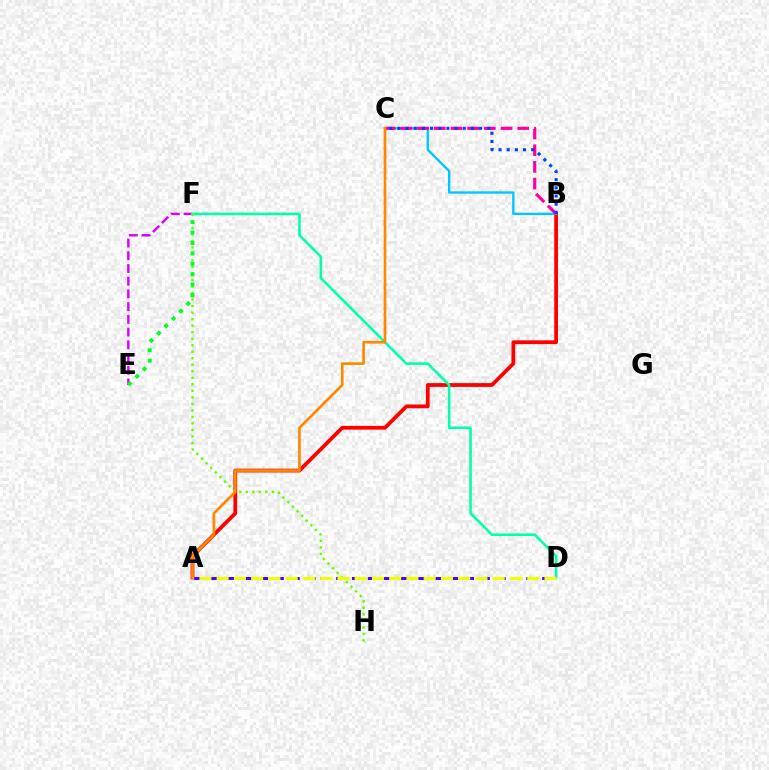{('A', 'B'): [{'color': '#ff0000', 'line_style': 'solid', 'thickness': 2.72}], ('E', 'F'): [{'color': '#d600ff', 'line_style': 'dashed', 'thickness': 1.73}, {'color': '#00ff27', 'line_style': 'dotted', 'thickness': 2.83}], ('A', 'D'): [{'color': '#4f00ff', 'line_style': 'dashed', 'thickness': 2.15}, {'color': '#eeff00', 'line_style': 'dashed', 'thickness': 2.34}], ('B', 'C'): [{'color': '#00c7ff', 'line_style': 'solid', 'thickness': 1.69}, {'color': '#ff00a0', 'line_style': 'dashed', 'thickness': 2.27}, {'color': '#003fff', 'line_style': 'dotted', 'thickness': 2.22}], ('D', 'F'): [{'color': '#00ffaf', 'line_style': 'solid', 'thickness': 1.85}], ('F', 'H'): [{'color': '#66ff00', 'line_style': 'dotted', 'thickness': 1.77}], ('A', 'C'): [{'color': '#ff8800', 'line_style': 'solid', 'thickness': 1.93}]}